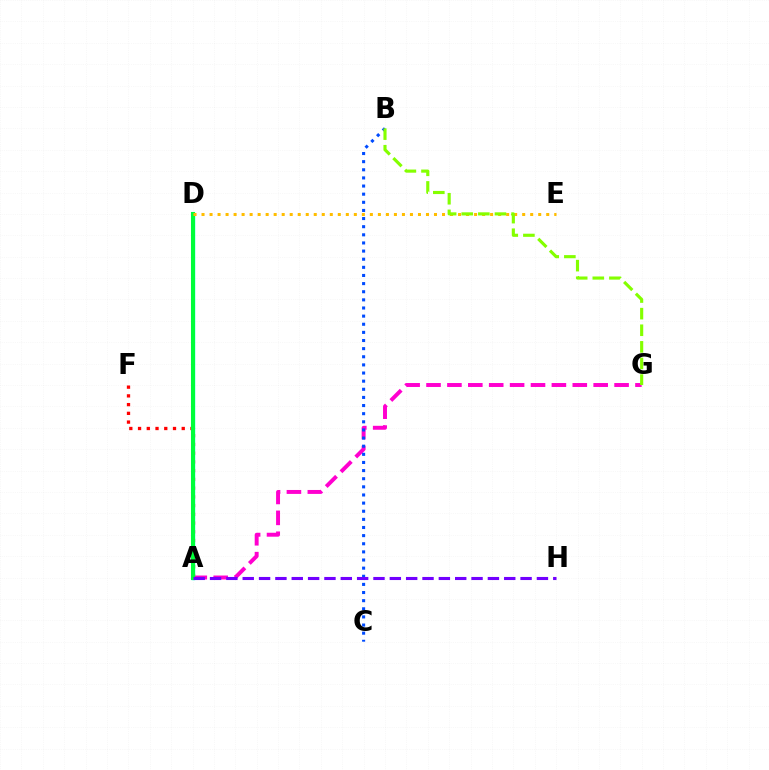{('A', 'G'): [{'color': '#ff00cf', 'line_style': 'dashed', 'thickness': 2.84}], ('A', 'D'): [{'color': '#00fff6', 'line_style': 'solid', 'thickness': 2.43}, {'color': '#00ff39', 'line_style': 'solid', 'thickness': 2.94}], ('B', 'C'): [{'color': '#004bff', 'line_style': 'dotted', 'thickness': 2.21}], ('A', 'F'): [{'color': '#ff0000', 'line_style': 'dotted', 'thickness': 2.37}], ('A', 'H'): [{'color': '#7200ff', 'line_style': 'dashed', 'thickness': 2.22}], ('D', 'E'): [{'color': '#ffbd00', 'line_style': 'dotted', 'thickness': 2.18}], ('B', 'G'): [{'color': '#84ff00', 'line_style': 'dashed', 'thickness': 2.26}]}